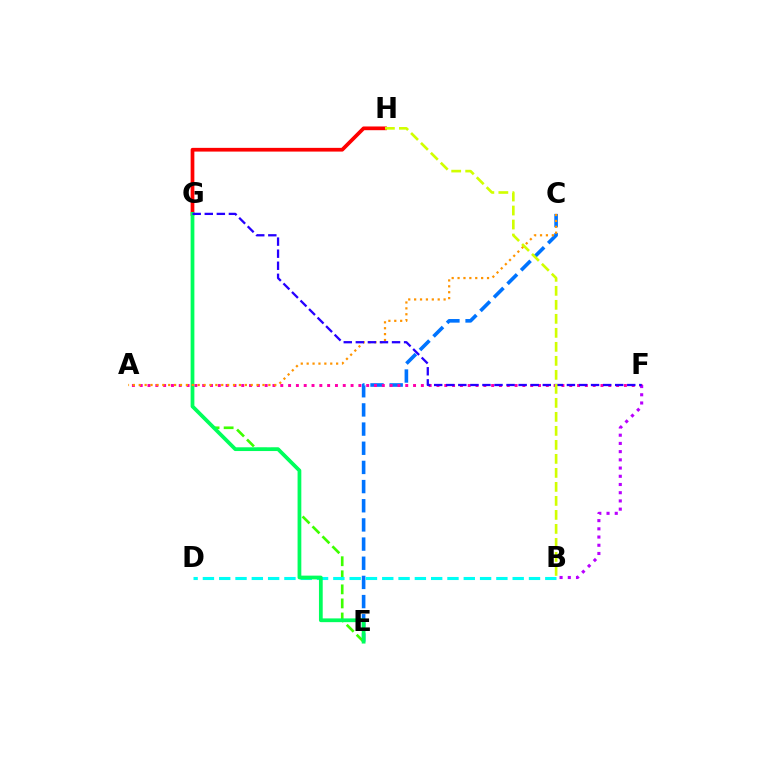{('C', 'E'): [{'color': '#0074ff', 'line_style': 'dashed', 'thickness': 2.6}], ('E', 'G'): [{'color': '#3dff00', 'line_style': 'dashed', 'thickness': 1.91}, {'color': '#00ff5c', 'line_style': 'solid', 'thickness': 2.7}], ('A', 'F'): [{'color': '#ff00ac', 'line_style': 'dotted', 'thickness': 2.12}], ('G', 'H'): [{'color': '#ff0000', 'line_style': 'solid', 'thickness': 2.68}], ('B', 'F'): [{'color': '#b900ff', 'line_style': 'dotted', 'thickness': 2.23}], ('B', 'D'): [{'color': '#00fff6', 'line_style': 'dashed', 'thickness': 2.21}], ('A', 'C'): [{'color': '#ff9400', 'line_style': 'dotted', 'thickness': 1.6}], ('F', 'G'): [{'color': '#2500ff', 'line_style': 'dashed', 'thickness': 1.64}], ('B', 'H'): [{'color': '#d1ff00', 'line_style': 'dashed', 'thickness': 1.9}]}